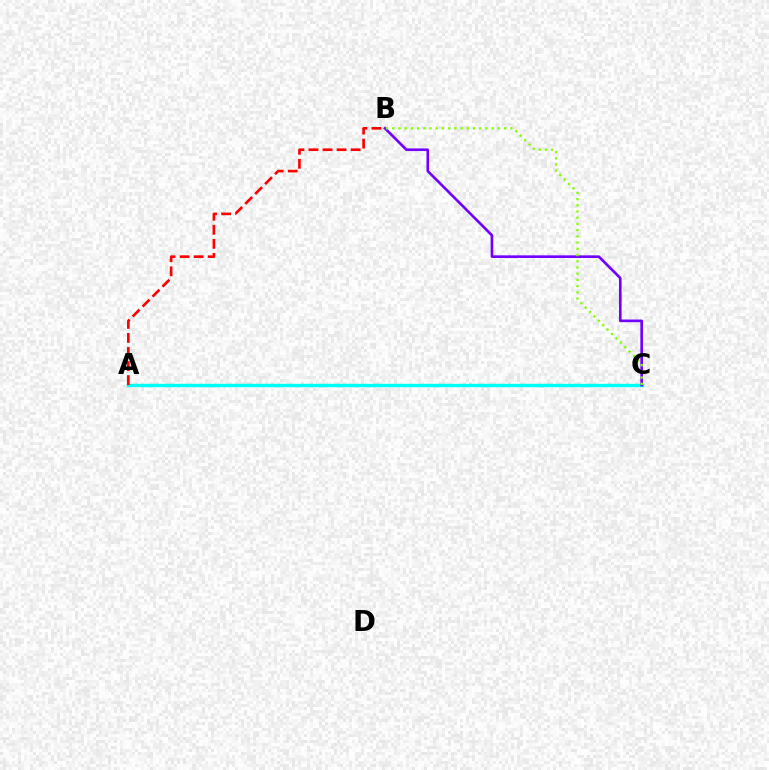{('A', 'C'): [{'color': '#00fff6', 'line_style': 'solid', 'thickness': 2.48}], ('B', 'C'): [{'color': '#7200ff', 'line_style': 'solid', 'thickness': 1.9}, {'color': '#84ff00', 'line_style': 'dotted', 'thickness': 1.69}], ('A', 'B'): [{'color': '#ff0000', 'line_style': 'dashed', 'thickness': 1.91}]}